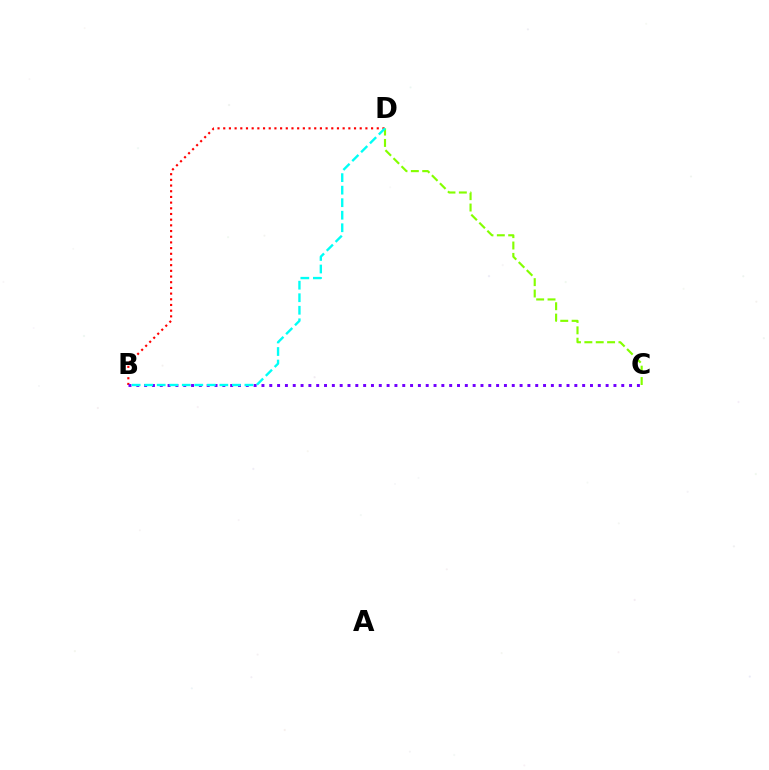{('B', 'D'): [{'color': '#ff0000', 'line_style': 'dotted', 'thickness': 1.55}, {'color': '#00fff6', 'line_style': 'dashed', 'thickness': 1.7}], ('B', 'C'): [{'color': '#7200ff', 'line_style': 'dotted', 'thickness': 2.13}], ('C', 'D'): [{'color': '#84ff00', 'line_style': 'dashed', 'thickness': 1.54}]}